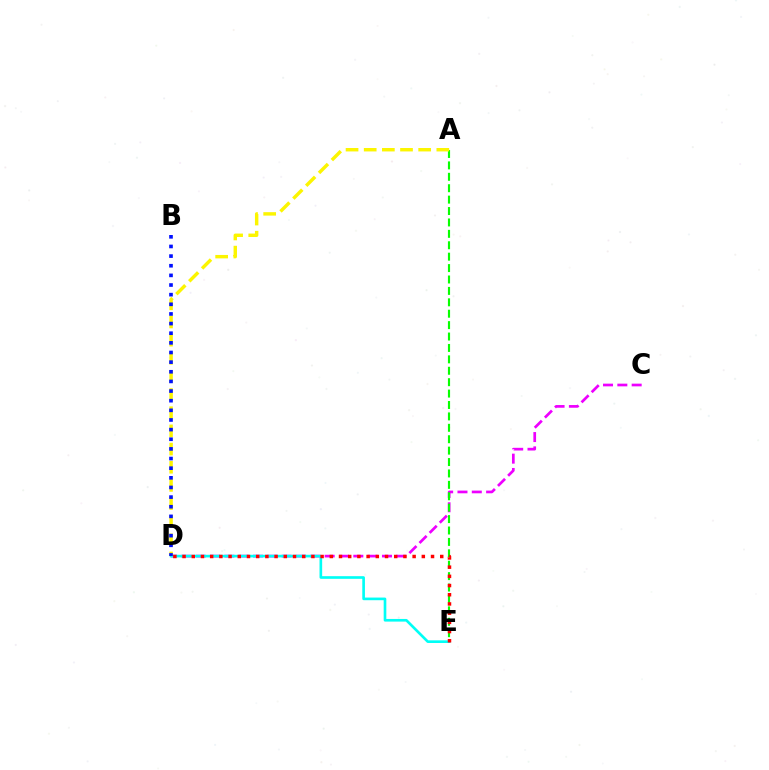{('C', 'D'): [{'color': '#ee00ff', 'line_style': 'dashed', 'thickness': 1.95}], ('A', 'E'): [{'color': '#08ff00', 'line_style': 'dashed', 'thickness': 1.55}], ('D', 'E'): [{'color': '#00fff6', 'line_style': 'solid', 'thickness': 1.91}, {'color': '#ff0000', 'line_style': 'dotted', 'thickness': 2.5}], ('A', 'D'): [{'color': '#fcf500', 'line_style': 'dashed', 'thickness': 2.47}], ('B', 'D'): [{'color': '#0010ff', 'line_style': 'dotted', 'thickness': 2.62}]}